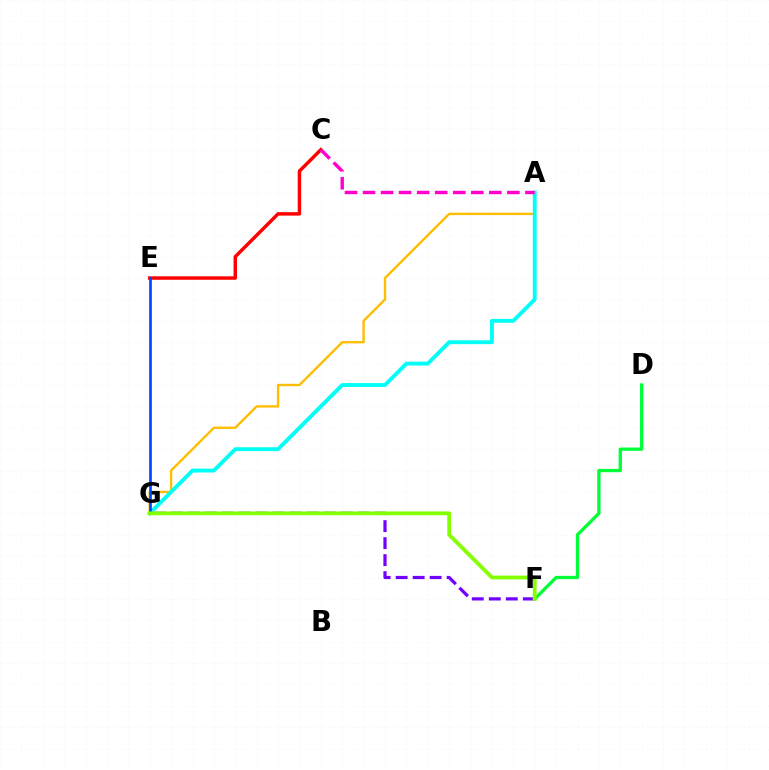{('F', 'G'): [{'color': '#7200ff', 'line_style': 'dashed', 'thickness': 2.31}, {'color': '#84ff00', 'line_style': 'solid', 'thickness': 2.75}], ('A', 'G'): [{'color': '#ffbd00', 'line_style': 'solid', 'thickness': 1.71}, {'color': '#00fff6', 'line_style': 'solid', 'thickness': 2.78}], ('C', 'E'): [{'color': '#ff0000', 'line_style': 'solid', 'thickness': 2.48}], ('E', 'G'): [{'color': '#004bff', 'line_style': 'solid', 'thickness': 1.94}], ('D', 'F'): [{'color': '#00ff39', 'line_style': 'solid', 'thickness': 2.37}], ('A', 'C'): [{'color': '#ff00cf', 'line_style': 'dashed', 'thickness': 2.45}]}